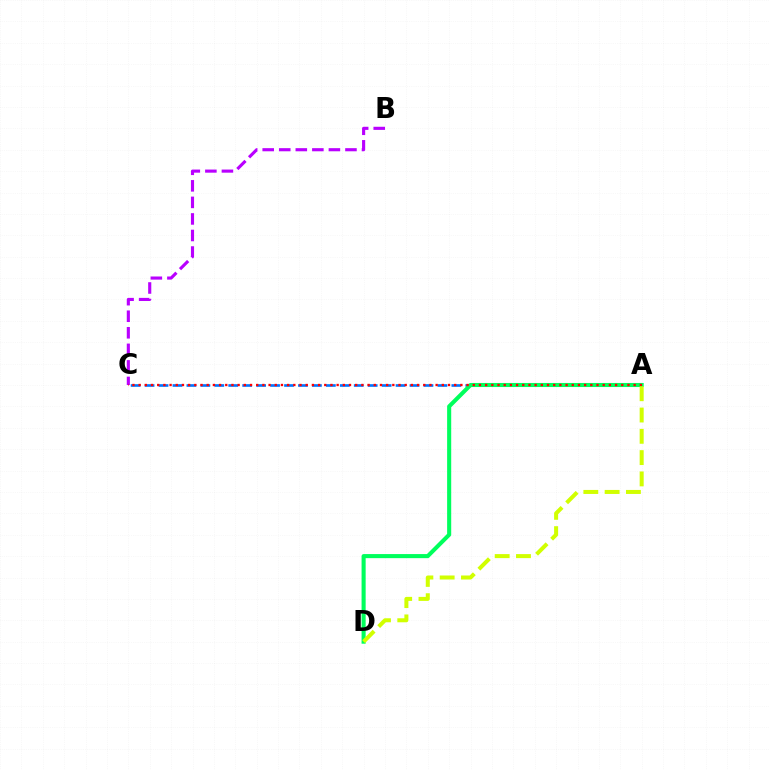{('A', 'C'): [{'color': '#0074ff', 'line_style': 'dashed', 'thickness': 1.89}, {'color': '#ff0000', 'line_style': 'dotted', 'thickness': 1.68}], ('A', 'D'): [{'color': '#00ff5c', 'line_style': 'solid', 'thickness': 2.94}, {'color': '#d1ff00', 'line_style': 'dashed', 'thickness': 2.89}], ('B', 'C'): [{'color': '#b900ff', 'line_style': 'dashed', 'thickness': 2.25}]}